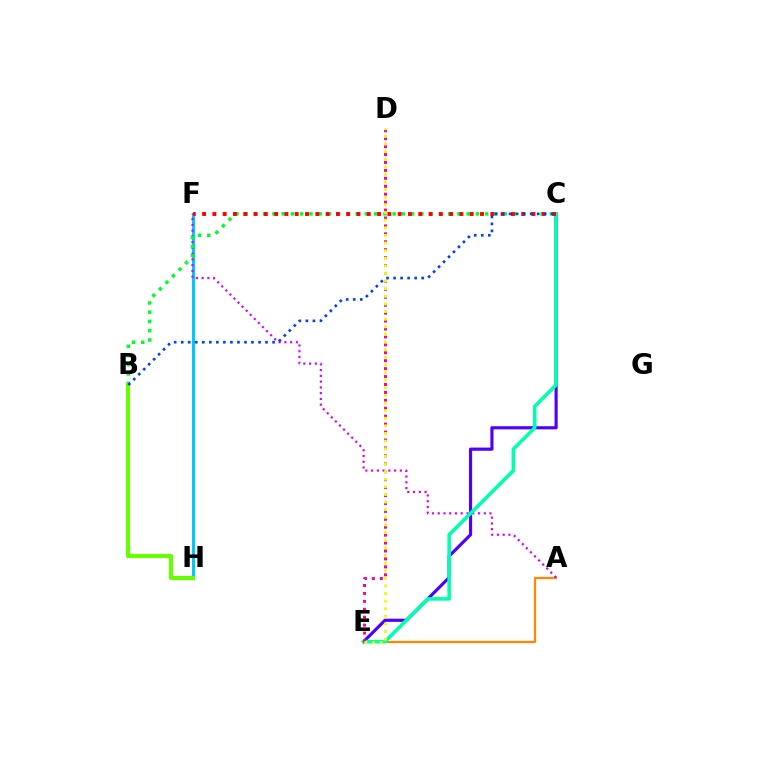{('C', 'E'): [{'color': '#4f00ff', 'line_style': 'solid', 'thickness': 2.28}, {'color': '#00ffaf', 'line_style': 'solid', 'thickness': 2.58}], ('A', 'E'): [{'color': '#ff8800', 'line_style': 'solid', 'thickness': 1.63}], ('F', 'H'): [{'color': '#00c7ff', 'line_style': 'solid', 'thickness': 2.19}], ('A', 'F'): [{'color': '#d600ff', 'line_style': 'dotted', 'thickness': 1.56}], ('D', 'E'): [{'color': '#ff00a0', 'line_style': 'dotted', 'thickness': 2.15}, {'color': '#eeff00', 'line_style': 'dotted', 'thickness': 2.07}], ('B', 'C'): [{'color': '#00ff27', 'line_style': 'dotted', 'thickness': 2.51}, {'color': '#003fff', 'line_style': 'dotted', 'thickness': 1.91}], ('B', 'H'): [{'color': '#66ff00', 'line_style': 'solid', 'thickness': 2.97}], ('C', 'F'): [{'color': '#ff0000', 'line_style': 'dotted', 'thickness': 2.8}]}